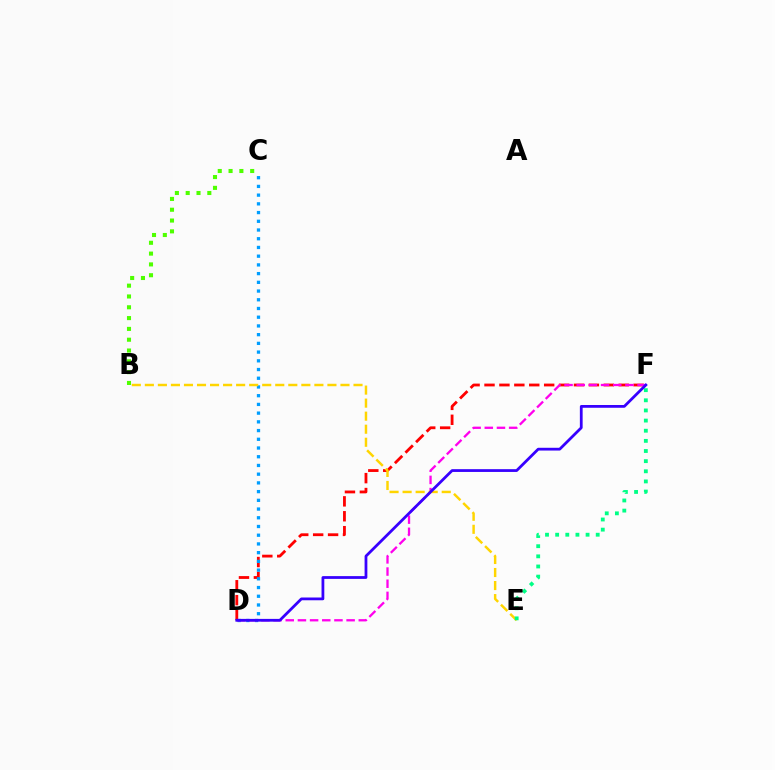{('D', 'F'): [{'color': '#ff0000', 'line_style': 'dashed', 'thickness': 2.03}, {'color': '#ff00ed', 'line_style': 'dashed', 'thickness': 1.65}, {'color': '#3700ff', 'line_style': 'solid', 'thickness': 2.0}], ('C', 'D'): [{'color': '#009eff', 'line_style': 'dotted', 'thickness': 2.37}], ('B', 'E'): [{'color': '#ffd500', 'line_style': 'dashed', 'thickness': 1.77}], ('B', 'C'): [{'color': '#4fff00', 'line_style': 'dotted', 'thickness': 2.94}], ('E', 'F'): [{'color': '#00ff86', 'line_style': 'dotted', 'thickness': 2.76}]}